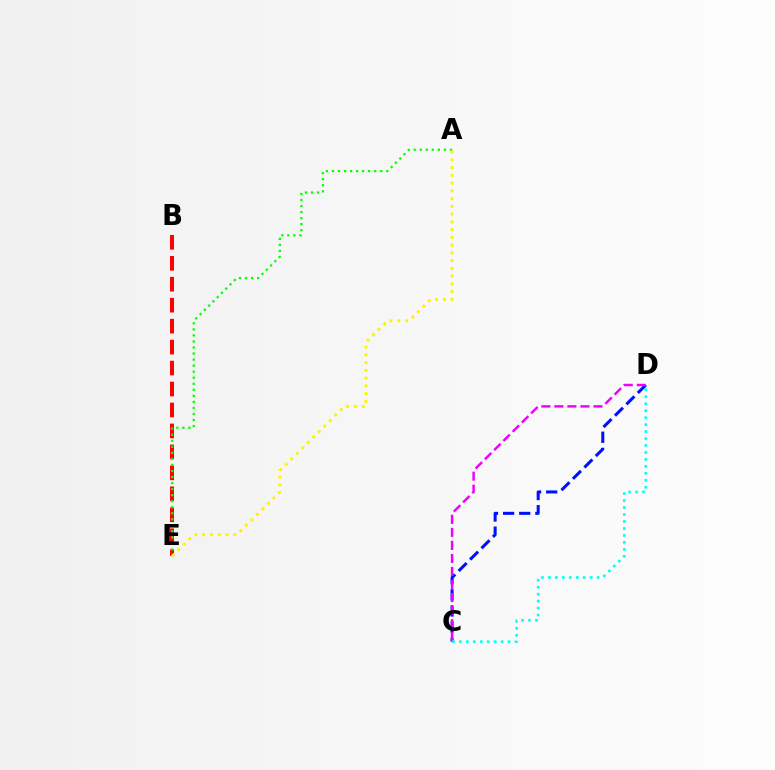{('C', 'D'): [{'color': '#0010ff', 'line_style': 'dashed', 'thickness': 2.19}, {'color': '#ee00ff', 'line_style': 'dashed', 'thickness': 1.77}, {'color': '#00fff6', 'line_style': 'dotted', 'thickness': 1.89}], ('B', 'E'): [{'color': '#ff0000', 'line_style': 'dashed', 'thickness': 2.85}], ('A', 'E'): [{'color': '#08ff00', 'line_style': 'dotted', 'thickness': 1.64}, {'color': '#fcf500', 'line_style': 'dotted', 'thickness': 2.11}]}